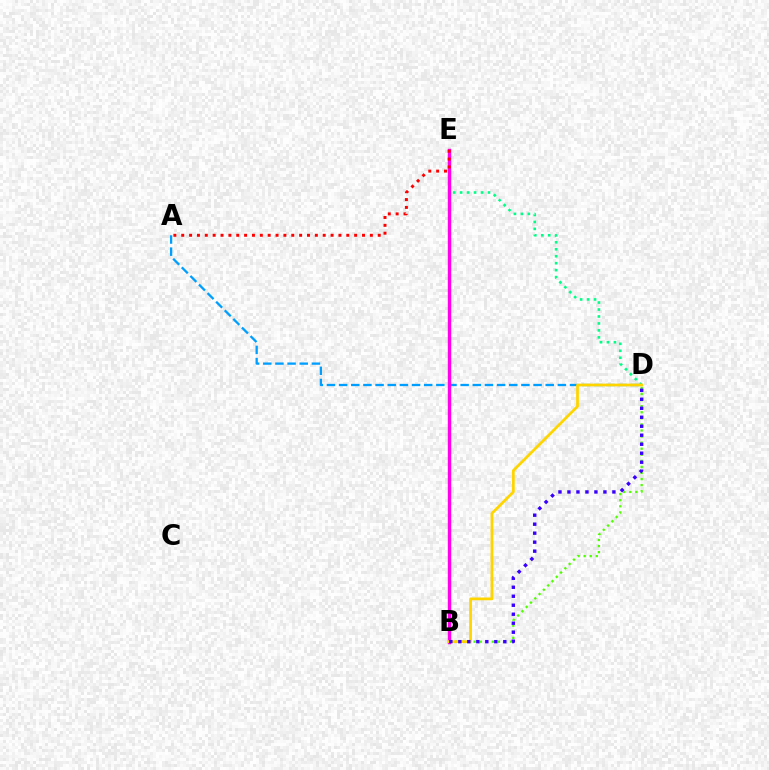{('A', 'D'): [{'color': '#009eff', 'line_style': 'dashed', 'thickness': 1.65}], ('B', 'D'): [{'color': '#4fff00', 'line_style': 'dotted', 'thickness': 1.65}, {'color': '#ffd500', 'line_style': 'solid', 'thickness': 1.99}, {'color': '#3700ff', 'line_style': 'dotted', 'thickness': 2.44}], ('D', 'E'): [{'color': '#00ff86', 'line_style': 'dotted', 'thickness': 1.89}], ('B', 'E'): [{'color': '#ff00ed', 'line_style': 'solid', 'thickness': 2.45}], ('A', 'E'): [{'color': '#ff0000', 'line_style': 'dotted', 'thickness': 2.14}]}